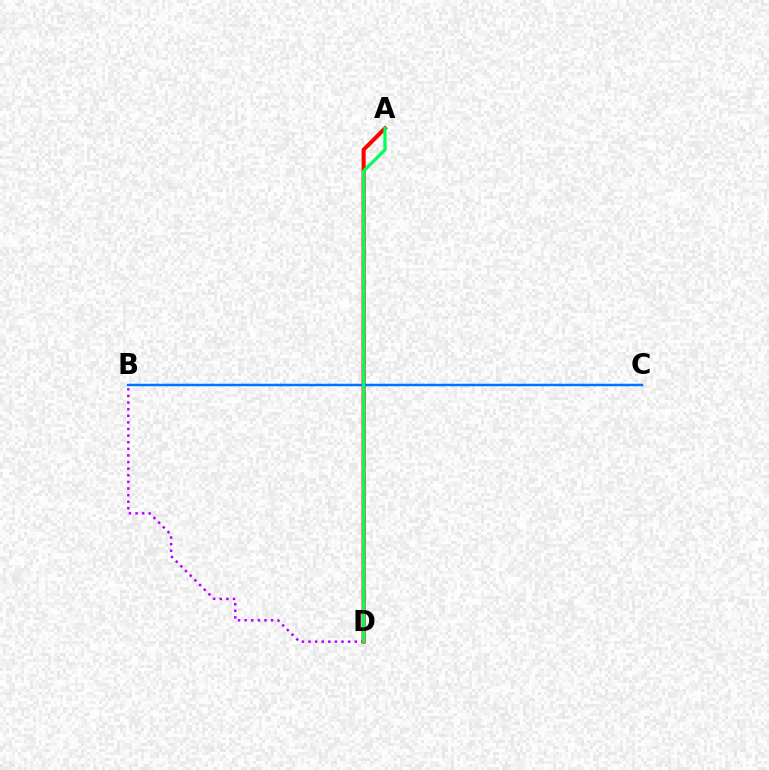{('A', 'D'): [{'color': '#d1ff00', 'line_style': 'dashed', 'thickness': 2.66}, {'color': '#ff0000', 'line_style': 'solid', 'thickness': 2.88}, {'color': '#00ff5c', 'line_style': 'solid', 'thickness': 2.31}], ('B', 'D'): [{'color': '#b900ff', 'line_style': 'dotted', 'thickness': 1.8}], ('B', 'C'): [{'color': '#0074ff', 'line_style': 'solid', 'thickness': 1.8}]}